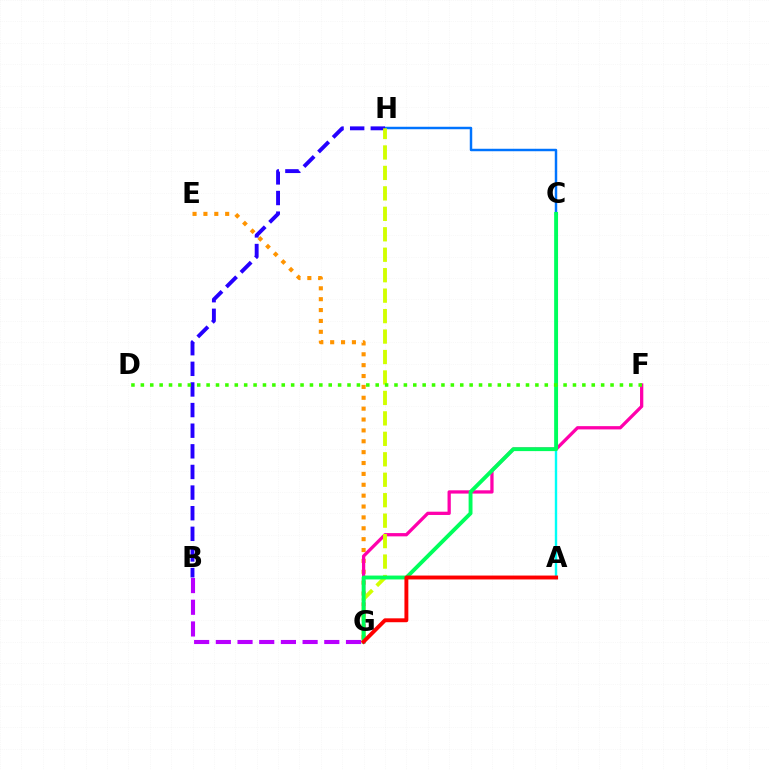{('B', 'G'): [{'color': '#b900ff', 'line_style': 'dashed', 'thickness': 2.95}], ('C', 'H'): [{'color': '#0074ff', 'line_style': 'solid', 'thickness': 1.77}], ('E', 'G'): [{'color': '#ff9400', 'line_style': 'dotted', 'thickness': 2.95}], ('A', 'C'): [{'color': '#00fff6', 'line_style': 'solid', 'thickness': 1.73}], ('B', 'H'): [{'color': '#2500ff', 'line_style': 'dashed', 'thickness': 2.8}], ('F', 'G'): [{'color': '#ff00ac', 'line_style': 'solid', 'thickness': 2.36}], ('G', 'H'): [{'color': '#d1ff00', 'line_style': 'dashed', 'thickness': 2.78}], ('C', 'G'): [{'color': '#00ff5c', 'line_style': 'solid', 'thickness': 2.79}], ('A', 'G'): [{'color': '#ff0000', 'line_style': 'solid', 'thickness': 2.81}], ('D', 'F'): [{'color': '#3dff00', 'line_style': 'dotted', 'thickness': 2.55}]}